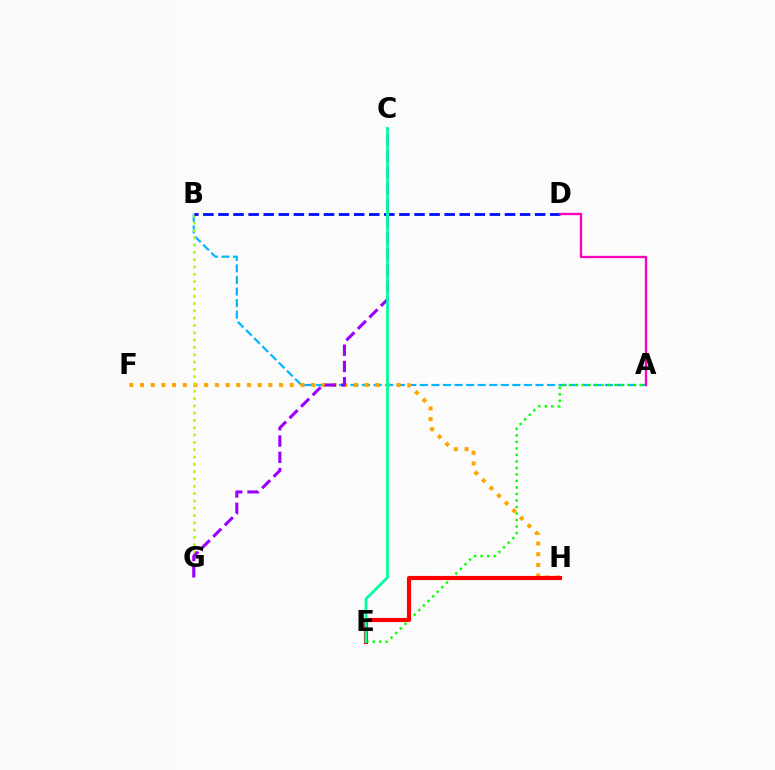{('A', 'B'): [{'color': '#00b5ff', 'line_style': 'dashed', 'thickness': 1.57}], ('A', 'E'): [{'color': '#08ff00', 'line_style': 'dotted', 'thickness': 1.77}], ('F', 'H'): [{'color': '#ffa500', 'line_style': 'dotted', 'thickness': 2.91}], ('B', 'G'): [{'color': '#b3ff00', 'line_style': 'dotted', 'thickness': 1.99}], ('B', 'D'): [{'color': '#0010ff', 'line_style': 'dashed', 'thickness': 2.05}], ('A', 'D'): [{'color': '#ff00bd', 'line_style': 'solid', 'thickness': 1.69}], ('C', 'G'): [{'color': '#9b00ff', 'line_style': 'dashed', 'thickness': 2.21}], ('E', 'H'): [{'color': '#ff0000', 'line_style': 'solid', 'thickness': 2.97}], ('C', 'E'): [{'color': '#00ff9d', 'line_style': 'solid', 'thickness': 2.01}]}